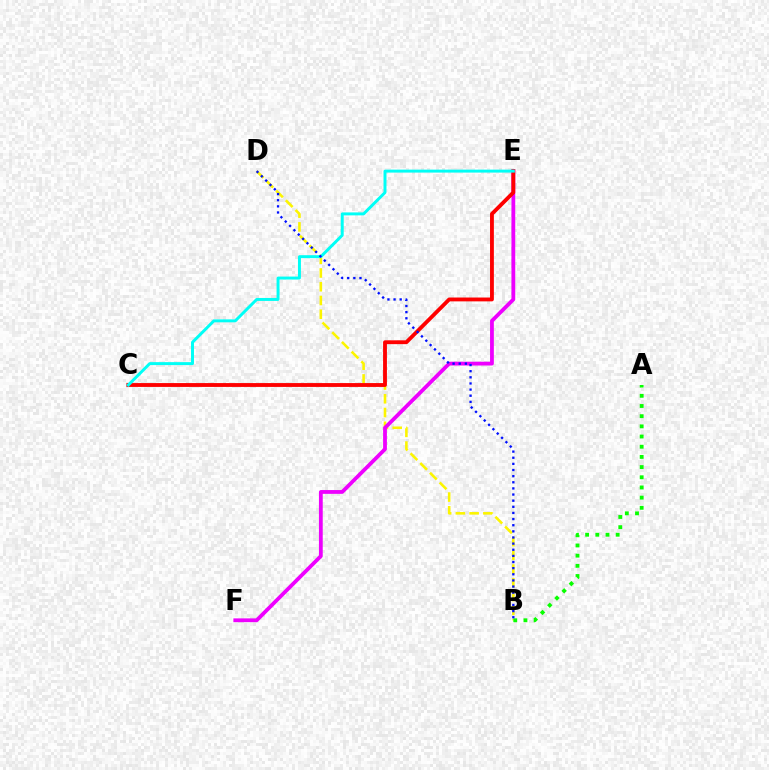{('B', 'D'): [{'color': '#fcf500', 'line_style': 'dashed', 'thickness': 1.87}, {'color': '#0010ff', 'line_style': 'dotted', 'thickness': 1.67}], ('E', 'F'): [{'color': '#ee00ff', 'line_style': 'solid', 'thickness': 2.73}], ('C', 'E'): [{'color': '#ff0000', 'line_style': 'solid', 'thickness': 2.77}, {'color': '#00fff6', 'line_style': 'solid', 'thickness': 2.13}], ('A', 'B'): [{'color': '#08ff00', 'line_style': 'dotted', 'thickness': 2.77}]}